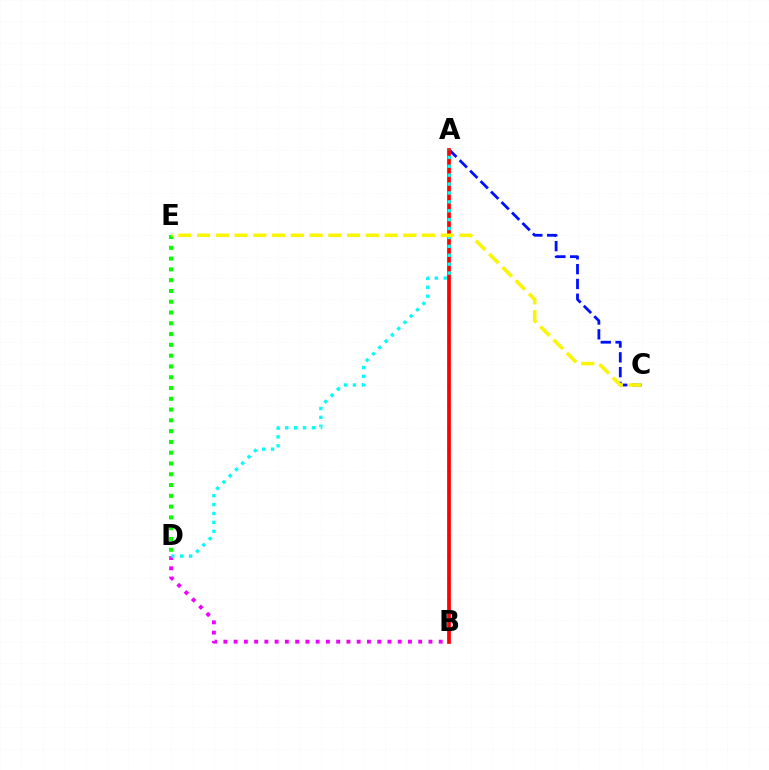{('A', 'C'): [{'color': '#0010ff', 'line_style': 'dashed', 'thickness': 2.01}], ('D', 'E'): [{'color': '#08ff00', 'line_style': 'dotted', 'thickness': 2.93}], ('A', 'B'): [{'color': '#ff0000', 'line_style': 'solid', 'thickness': 2.68}], ('B', 'D'): [{'color': '#ee00ff', 'line_style': 'dotted', 'thickness': 2.79}], ('A', 'D'): [{'color': '#00fff6', 'line_style': 'dotted', 'thickness': 2.42}], ('C', 'E'): [{'color': '#fcf500', 'line_style': 'dashed', 'thickness': 2.55}]}